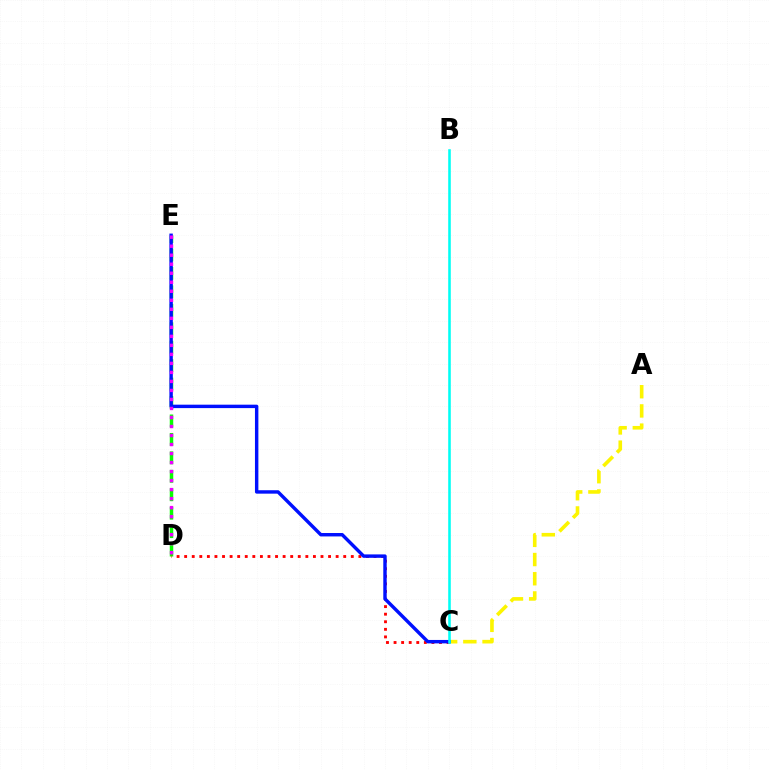{('A', 'C'): [{'color': '#fcf500', 'line_style': 'dashed', 'thickness': 2.61}], ('D', 'E'): [{'color': '#08ff00', 'line_style': 'dashed', 'thickness': 2.51}, {'color': '#ee00ff', 'line_style': 'dotted', 'thickness': 2.45}], ('C', 'D'): [{'color': '#ff0000', 'line_style': 'dotted', 'thickness': 2.06}], ('C', 'E'): [{'color': '#0010ff', 'line_style': 'solid', 'thickness': 2.47}], ('B', 'C'): [{'color': '#00fff6', 'line_style': 'solid', 'thickness': 1.86}]}